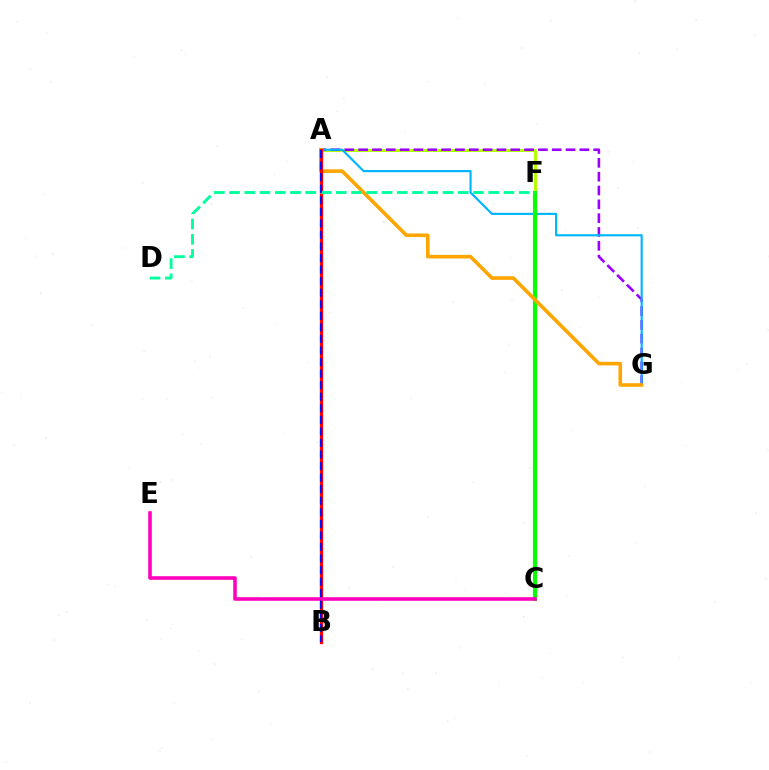{('A', 'F'): [{'color': '#b3ff00', 'line_style': 'solid', 'thickness': 2.12}], ('A', 'G'): [{'color': '#9b00ff', 'line_style': 'dashed', 'thickness': 1.88}, {'color': '#00b5ff', 'line_style': 'solid', 'thickness': 1.54}, {'color': '#ffa500', 'line_style': 'solid', 'thickness': 2.6}], ('C', 'F'): [{'color': '#08ff00', 'line_style': 'solid', 'thickness': 2.99}], ('A', 'B'): [{'color': '#ff0000', 'line_style': 'solid', 'thickness': 2.35}, {'color': '#0010ff', 'line_style': 'dashed', 'thickness': 1.57}], ('D', 'F'): [{'color': '#00ff9d', 'line_style': 'dashed', 'thickness': 2.07}], ('C', 'E'): [{'color': '#ff00bd', 'line_style': 'solid', 'thickness': 2.57}]}